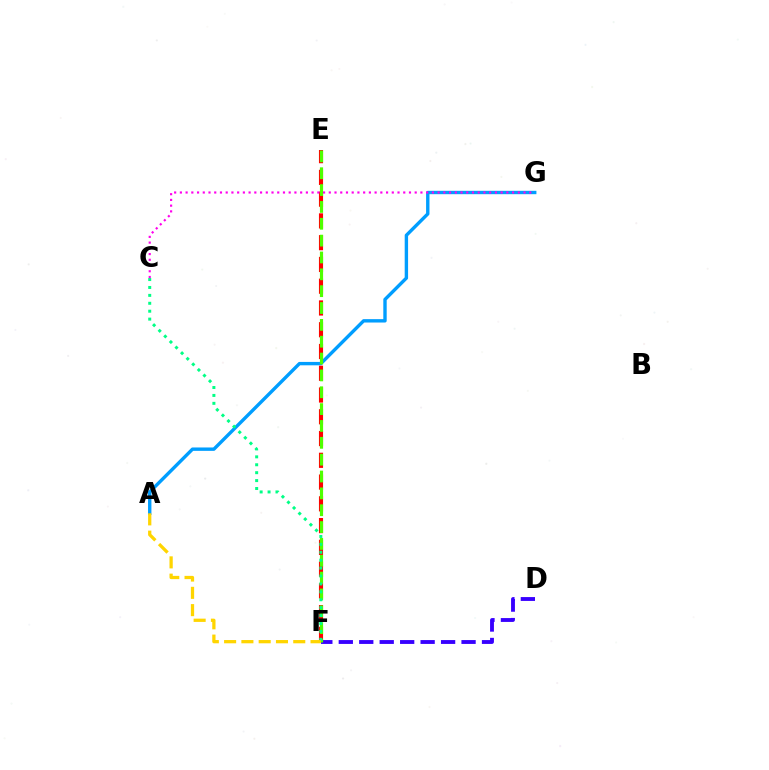{('A', 'G'): [{'color': '#009eff', 'line_style': 'solid', 'thickness': 2.44}], ('D', 'F'): [{'color': '#3700ff', 'line_style': 'dashed', 'thickness': 2.78}], ('E', 'F'): [{'color': '#ff0000', 'line_style': 'dashed', 'thickness': 2.96}, {'color': '#4fff00', 'line_style': 'dashed', 'thickness': 2.29}], ('C', 'F'): [{'color': '#00ff86', 'line_style': 'dotted', 'thickness': 2.15}], ('C', 'G'): [{'color': '#ff00ed', 'line_style': 'dotted', 'thickness': 1.56}], ('A', 'F'): [{'color': '#ffd500', 'line_style': 'dashed', 'thickness': 2.35}]}